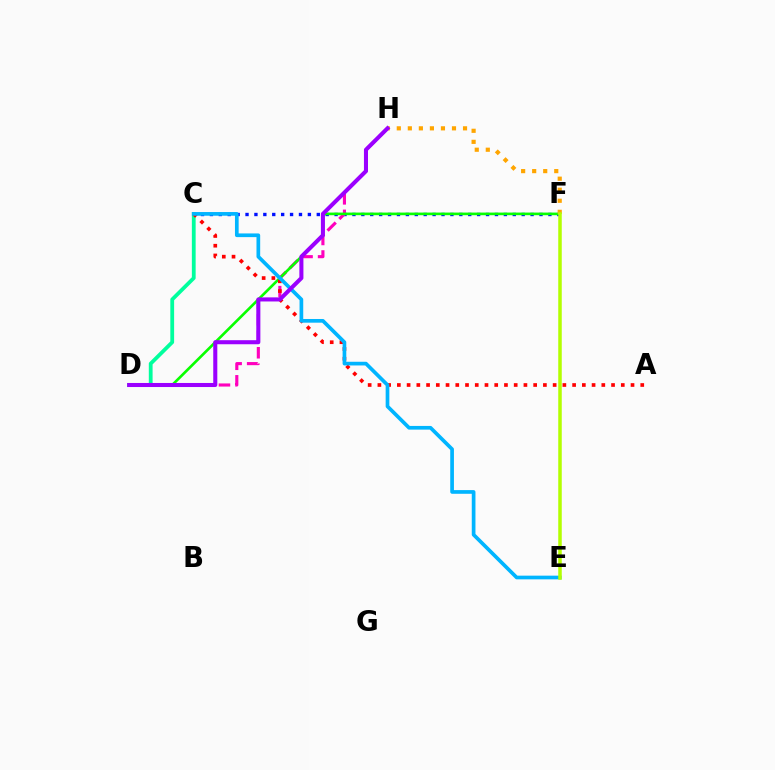{('C', 'F'): [{'color': '#0010ff', 'line_style': 'dotted', 'thickness': 2.42}], ('D', 'H'): [{'color': '#ff00bd', 'line_style': 'dashed', 'thickness': 2.25}, {'color': '#9b00ff', 'line_style': 'solid', 'thickness': 2.92}], ('C', 'D'): [{'color': '#00ff9d', 'line_style': 'solid', 'thickness': 2.73}], ('D', 'F'): [{'color': '#08ff00', 'line_style': 'solid', 'thickness': 1.91}], ('A', 'C'): [{'color': '#ff0000', 'line_style': 'dotted', 'thickness': 2.65}], ('F', 'H'): [{'color': '#ffa500', 'line_style': 'dotted', 'thickness': 3.0}], ('C', 'E'): [{'color': '#00b5ff', 'line_style': 'solid', 'thickness': 2.66}], ('E', 'F'): [{'color': '#b3ff00', 'line_style': 'solid', 'thickness': 2.53}]}